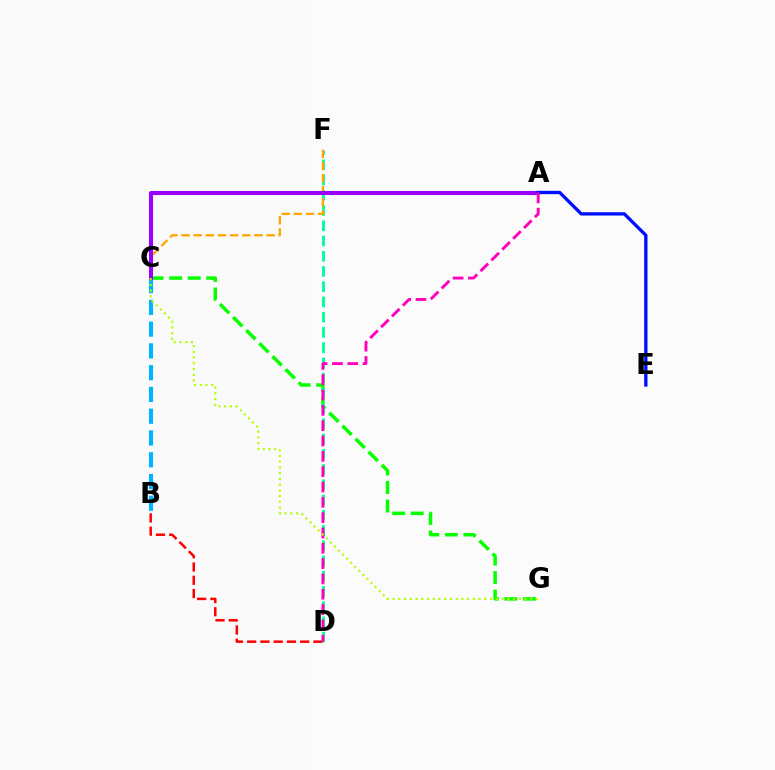{('C', 'G'): [{'color': '#08ff00', 'line_style': 'dashed', 'thickness': 2.52}, {'color': '#b3ff00', 'line_style': 'dotted', 'thickness': 1.56}], ('B', 'D'): [{'color': '#ff0000', 'line_style': 'dashed', 'thickness': 1.8}], ('B', 'C'): [{'color': '#00b5ff', 'line_style': 'dashed', 'thickness': 2.96}], ('D', 'F'): [{'color': '#00ff9d', 'line_style': 'dashed', 'thickness': 2.07}], ('C', 'F'): [{'color': '#ffa500', 'line_style': 'dashed', 'thickness': 1.65}], ('A', 'C'): [{'color': '#9b00ff', 'line_style': 'solid', 'thickness': 2.91}], ('A', 'E'): [{'color': '#0010ff', 'line_style': 'solid', 'thickness': 2.39}], ('A', 'D'): [{'color': '#ff00bd', 'line_style': 'dashed', 'thickness': 2.08}]}